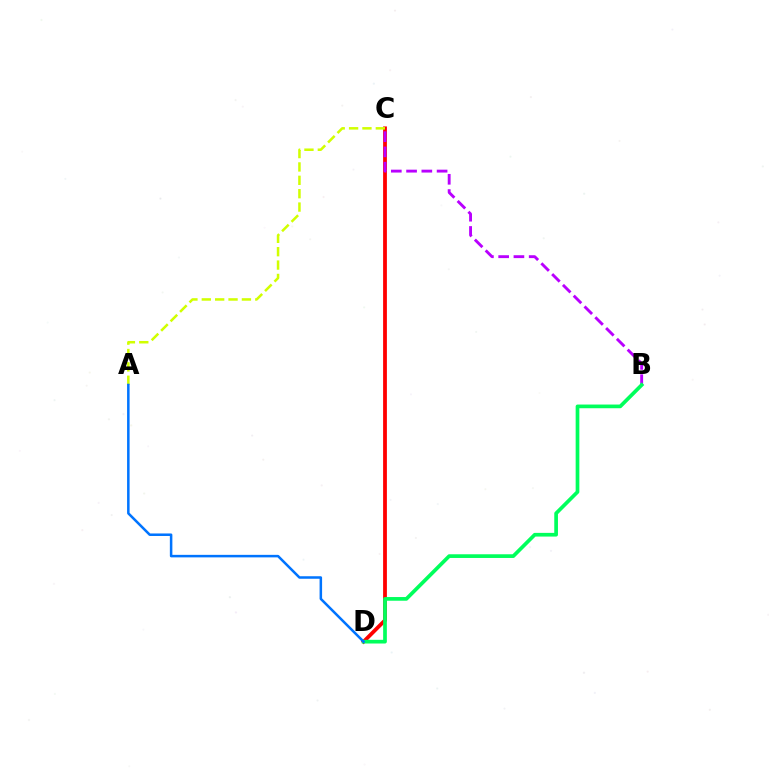{('C', 'D'): [{'color': '#ff0000', 'line_style': 'solid', 'thickness': 2.73}], ('B', 'C'): [{'color': '#b900ff', 'line_style': 'dashed', 'thickness': 2.07}], ('B', 'D'): [{'color': '#00ff5c', 'line_style': 'solid', 'thickness': 2.66}], ('A', 'C'): [{'color': '#d1ff00', 'line_style': 'dashed', 'thickness': 1.82}], ('A', 'D'): [{'color': '#0074ff', 'line_style': 'solid', 'thickness': 1.82}]}